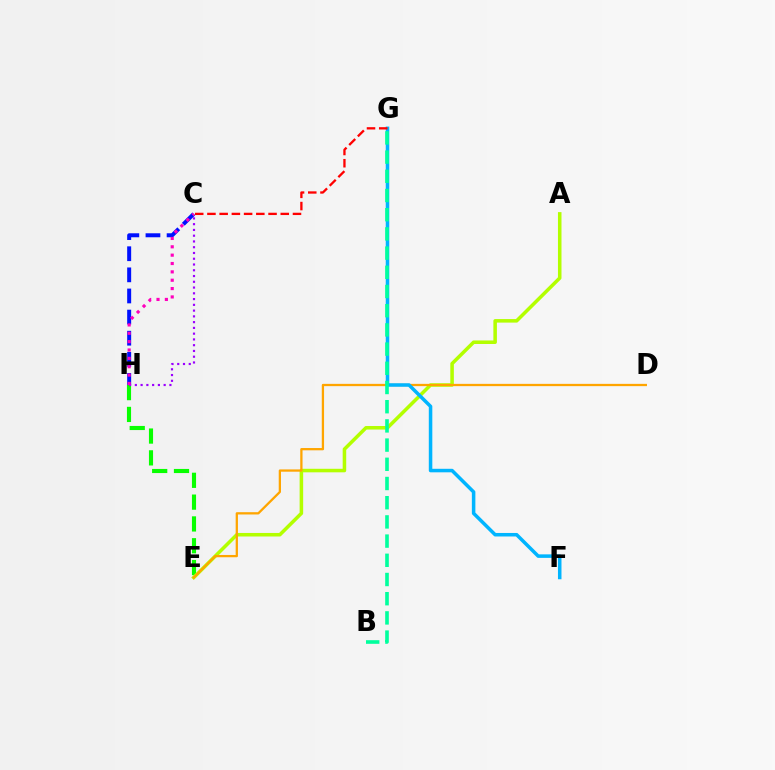{('E', 'H'): [{'color': '#08ff00', 'line_style': 'dashed', 'thickness': 2.96}], ('C', 'H'): [{'color': '#0010ff', 'line_style': 'dashed', 'thickness': 2.87}, {'color': '#9b00ff', 'line_style': 'dotted', 'thickness': 1.57}, {'color': '#ff00bd', 'line_style': 'dotted', 'thickness': 2.27}], ('A', 'E'): [{'color': '#b3ff00', 'line_style': 'solid', 'thickness': 2.54}], ('D', 'E'): [{'color': '#ffa500', 'line_style': 'solid', 'thickness': 1.64}], ('F', 'G'): [{'color': '#00b5ff', 'line_style': 'solid', 'thickness': 2.53}], ('B', 'G'): [{'color': '#00ff9d', 'line_style': 'dashed', 'thickness': 2.61}], ('C', 'G'): [{'color': '#ff0000', 'line_style': 'dashed', 'thickness': 1.66}]}